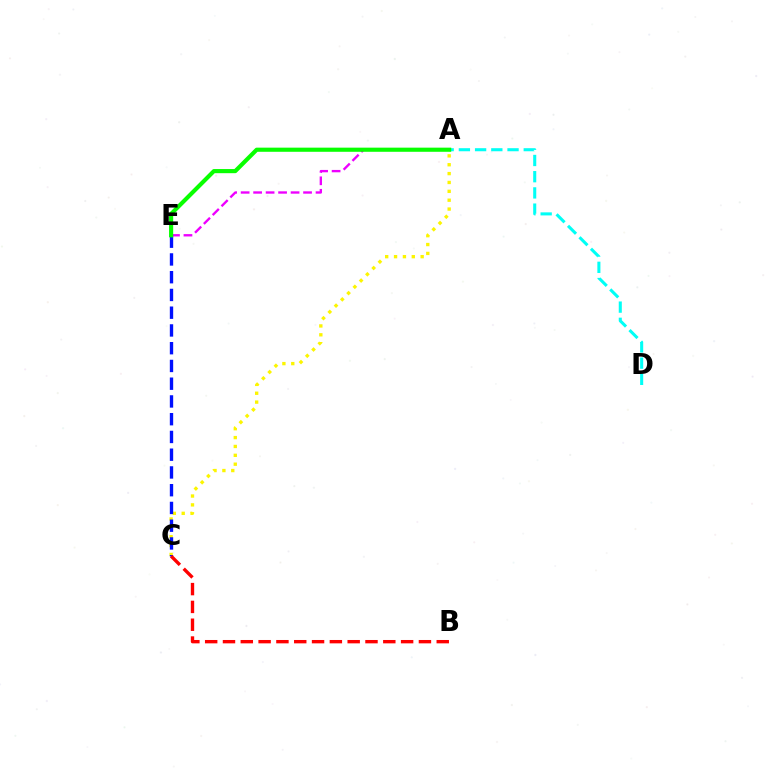{('A', 'C'): [{'color': '#fcf500', 'line_style': 'dotted', 'thickness': 2.41}], ('A', 'E'): [{'color': '#ee00ff', 'line_style': 'dashed', 'thickness': 1.7}, {'color': '#08ff00', 'line_style': 'solid', 'thickness': 2.98}], ('C', 'E'): [{'color': '#0010ff', 'line_style': 'dashed', 'thickness': 2.41}], ('A', 'D'): [{'color': '#00fff6', 'line_style': 'dashed', 'thickness': 2.2}], ('B', 'C'): [{'color': '#ff0000', 'line_style': 'dashed', 'thickness': 2.42}]}